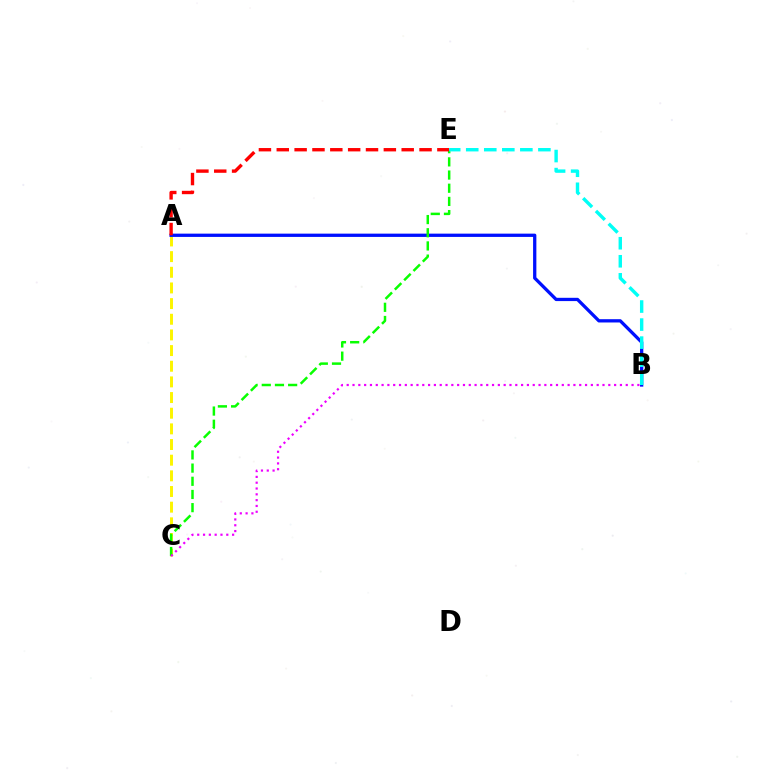{('A', 'C'): [{'color': '#fcf500', 'line_style': 'dashed', 'thickness': 2.13}], ('A', 'B'): [{'color': '#0010ff', 'line_style': 'solid', 'thickness': 2.36}], ('C', 'E'): [{'color': '#08ff00', 'line_style': 'dashed', 'thickness': 1.79}], ('B', 'C'): [{'color': '#ee00ff', 'line_style': 'dotted', 'thickness': 1.58}], ('A', 'E'): [{'color': '#ff0000', 'line_style': 'dashed', 'thickness': 2.42}], ('B', 'E'): [{'color': '#00fff6', 'line_style': 'dashed', 'thickness': 2.45}]}